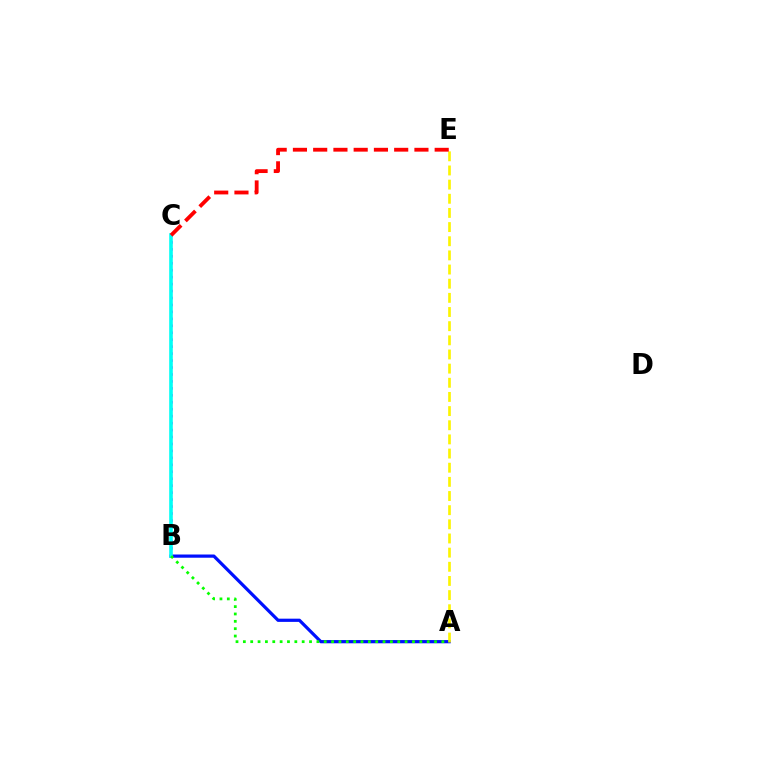{('A', 'B'): [{'color': '#0010ff', 'line_style': 'solid', 'thickness': 2.31}, {'color': '#08ff00', 'line_style': 'dotted', 'thickness': 2.0}], ('A', 'E'): [{'color': '#fcf500', 'line_style': 'dashed', 'thickness': 1.92}], ('B', 'C'): [{'color': '#ee00ff', 'line_style': 'dotted', 'thickness': 1.89}, {'color': '#00fff6', 'line_style': 'solid', 'thickness': 2.59}], ('C', 'E'): [{'color': '#ff0000', 'line_style': 'dashed', 'thickness': 2.75}]}